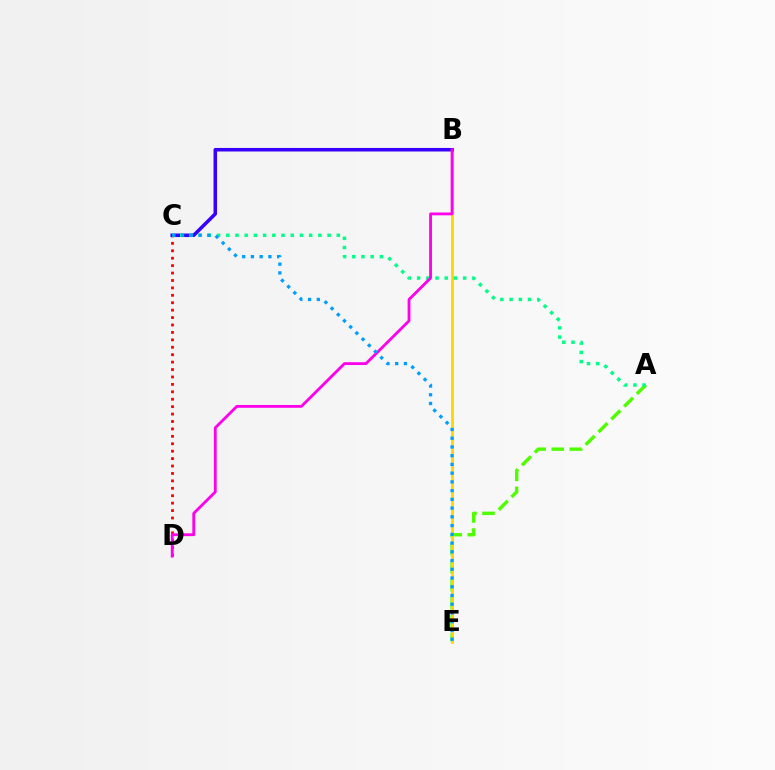{('A', 'E'): [{'color': '#4fff00', 'line_style': 'dashed', 'thickness': 2.45}], ('B', 'E'): [{'color': '#ffd500', 'line_style': 'solid', 'thickness': 2.0}], ('C', 'D'): [{'color': '#ff0000', 'line_style': 'dotted', 'thickness': 2.02}], ('B', 'C'): [{'color': '#3700ff', 'line_style': 'solid', 'thickness': 2.55}], ('A', 'C'): [{'color': '#00ff86', 'line_style': 'dotted', 'thickness': 2.5}], ('B', 'D'): [{'color': '#ff00ed', 'line_style': 'solid', 'thickness': 2.03}], ('C', 'E'): [{'color': '#009eff', 'line_style': 'dotted', 'thickness': 2.37}]}